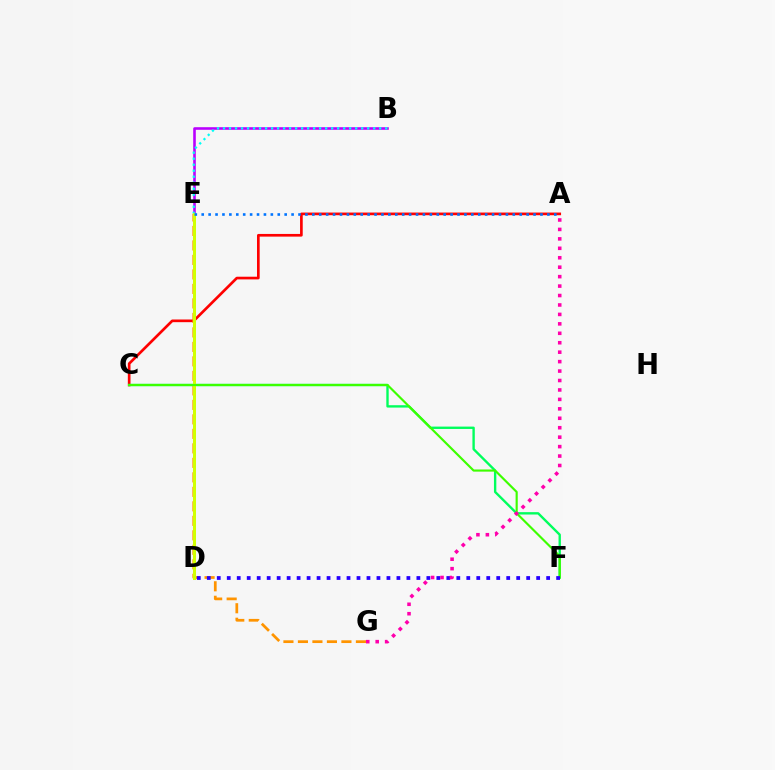{('B', 'E'): [{'color': '#b900ff', 'line_style': 'solid', 'thickness': 1.87}, {'color': '#00fff6', 'line_style': 'dotted', 'thickness': 1.63}], ('A', 'C'): [{'color': '#ff0000', 'line_style': 'solid', 'thickness': 1.93}], ('E', 'G'): [{'color': '#ff9400', 'line_style': 'dashed', 'thickness': 1.97}], ('C', 'F'): [{'color': '#00ff5c', 'line_style': 'solid', 'thickness': 1.71}, {'color': '#3dff00', 'line_style': 'solid', 'thickness': 1.55}], ('D', 'E'): [{'color': '#d1ff00', 'line_style': 'solid', 'thickness': 2.17}], ('A', 'E'): [{'color': '#0074ff', 'line_style': 'dotted', 'thickness': 1.88}], ('D', 'F'): [{'color': '#2500ff', 'line_style': 'dotted', 'thickness': 2.71}], ('A', 'G'): [{'color': '#ff00ac', 'line_style': 'dotted', 'thickness': 2.57}]}